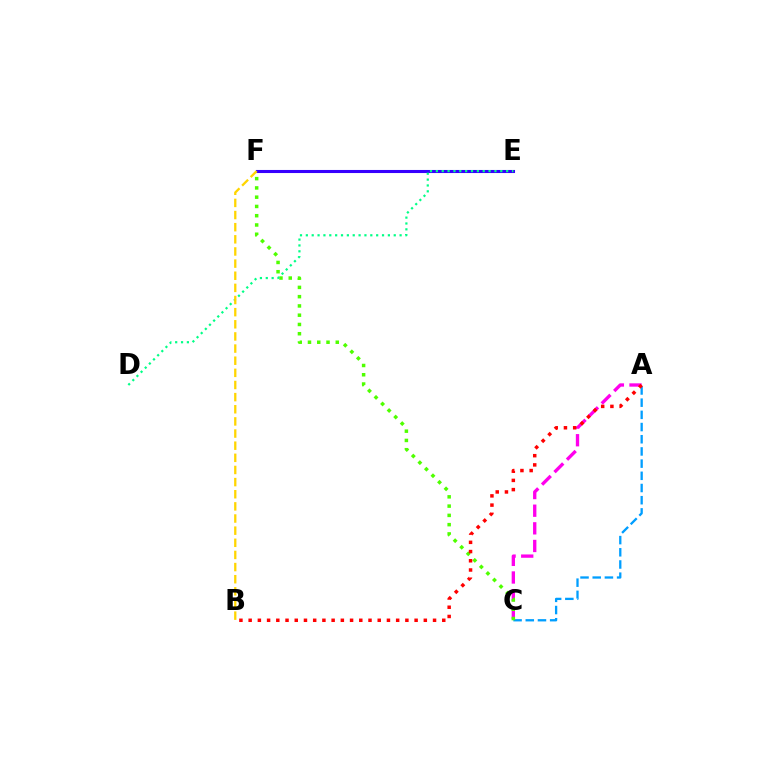{('A', 'C'): [{'color': '#009eff', 'line_style': 'dashed', 'thickness': 1.66}, {'color': '#ff00ed', 'line_style': 'dashed', 'thickness': 2.4}], ('E', 'F'): [{'color': '#3700ff', 'line_style': 'solid', 'thickness': 2.21}], ('C', 'F'): [{'color': '#4fff00', 'line_style': 'dotted', 'thickness': 2.52}], ('D', 'E'): [{'color': '#00ff86', 'line_style': 'dotted', 'thickness': 1.59}], ('A', 'B'): [{'color': '#ff0000', 'line_style': 'dotted', 'thickness': 2.51}], ('B', 'F'): [{'color': '#ffd500', 'line_style': 'dashed', 'thickness': 1.65}]}